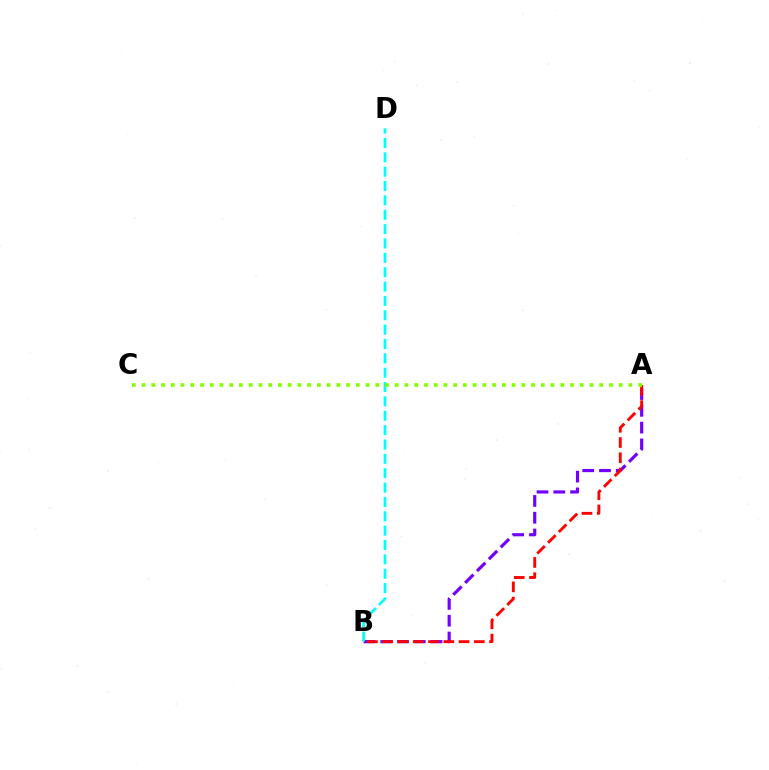{('A', 'B'): [{'color': '#7200ff', 'line_style': 'dashed', 'thickness': 2.28}, {'color': '#ff0000', 'line_style': 'dashed', 'thickness': 2.07}], ('B', 'D'): [{'color': '#00fff6', 'line_style': 'dashed', 'thickness': 1.95}], ('A', 'C'): [{'color': '#84ff00', 'line_style': 'dotted', 'thickness': 2.65}]}